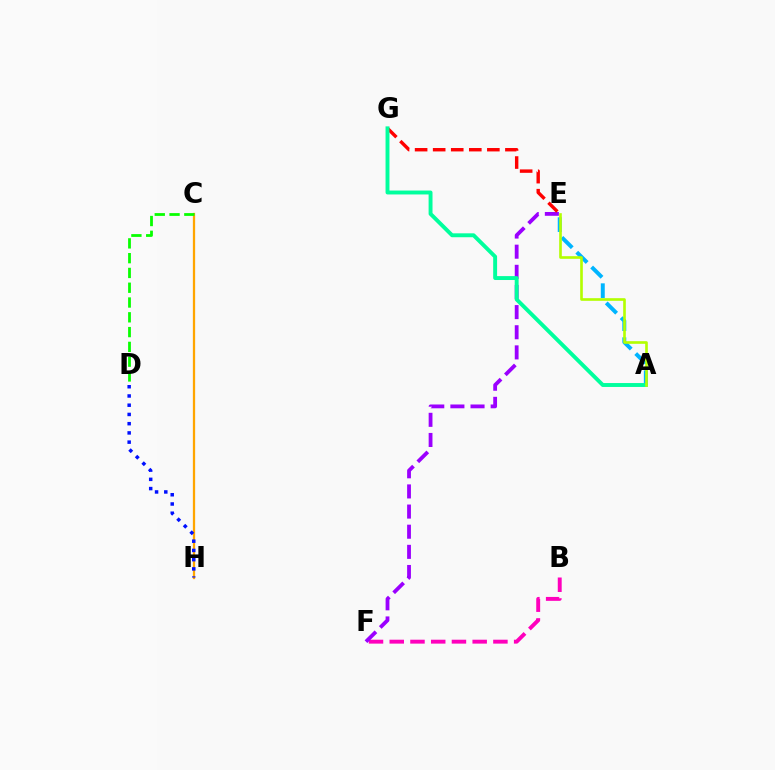{('B', 'F'): [{'color': '#ff00bd', 'line_style': 'dashed', 'thickness': 2.82}], ('E', 'F'): [{'color': '#9b00ff', 'line_style': 'dashed', 'thickness': 2.74}], ('A', 'E'): [{'color': '#00b5ff', 'line_style': 'dashed', 'thickness': 2.85}, {'color': '#b3ff00', 'line_style': 'solid', 'thickness': 1.89}], ('C', 'H'): [{'color': '#ffa500', 'line_style': 'solid', 'thickness': 1.63}], ('E', 'G'): [{'color': '#ff0000', 'line_style': 'dashed', 'thickness': 2.45}], ('D', 'H'): [{'color': '#0010ff', 'line_style': 'dotted', 'thickness': 2.51}], ('A', 'G'): [{'color': '#00ff9d', 'line_style': 'solid', 'thickness': 2.82}], ('C', 'D'): [{'color': '#08ff00', 'line_style': 'dashed', 'thickness': 2.01}]}